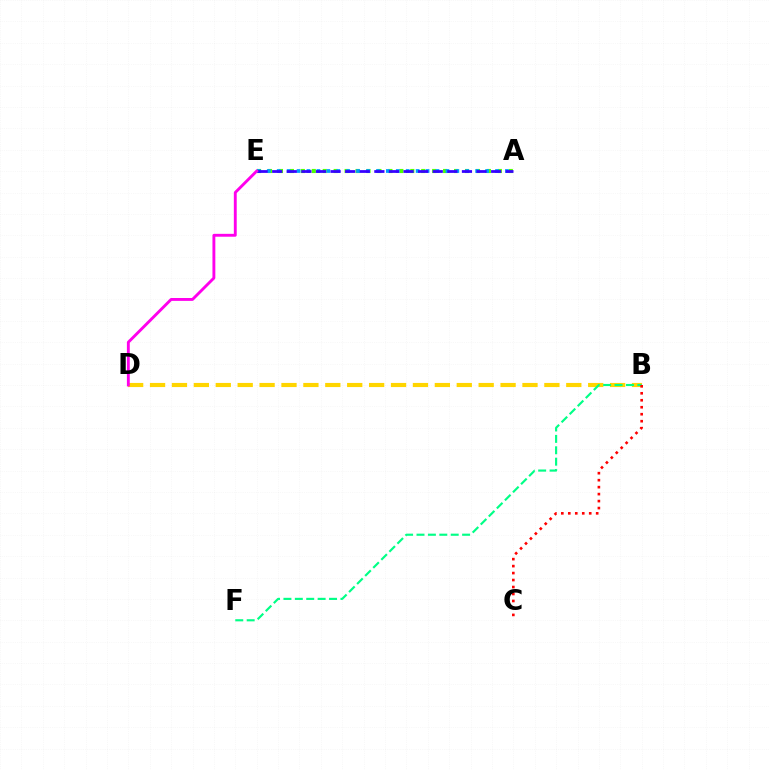{('B', 'D'): [{'color': '#ffd500', 'line_style': 'dashed', 'thickness': 2.98}], ('B', 'F'): [{'color': '#00ff86', 'line_style': 'dashed', 'thickness': 1.55}], ('A', 'E'): [{'color': '#4fff00', 'line_style': 'dotted', 'thickness': 2.97}, {'color': '#009eff', 'line_style': 'dotted', 'thickness': 2.7}, {'color': '#3700ff', 'line_style': 'dashed', 'thickness': 1.98}], ('B', 'C'): [{'color': '#ff0000', 'line_style': 'dotted', 'thickness': 1.89}], ('D', 'E'): [{'color': '#ff00ed', 'line_style': 'solid', 'thickness': 2.07}]}